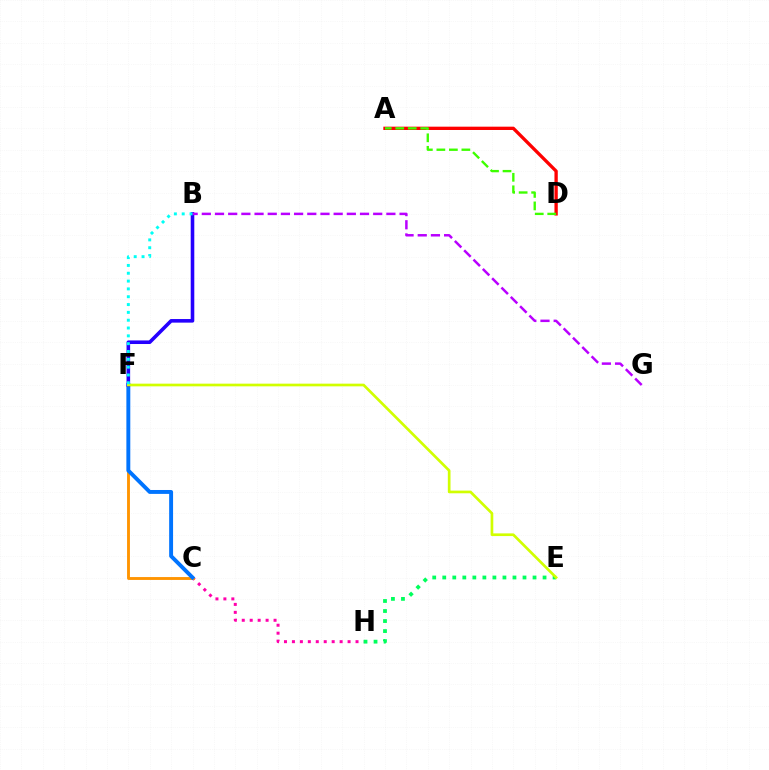{('A', 'D'): [{'color': '#ff0000', 'line_style': 'solid', 'thickness': 2.39}, {'color': '#3dff00', 'line_style': 'dashed', 'thickness': 1.7}], ('C', 'H'): [{'color': '#ff00ac', 'line_style': 'dotted', 'thickness': 2.16}], ('E', 'H'): [{'color': '#00ff5c', 'line_style': 'dotted', 'thickness': 2.73}], ('C', 'F'): [{'color': '#ff9400', 'line_style': 'solid', 'thickness': 2.07}, {'color': '#0074ff', 'line_style': 'solid', 'thickness': 2.81}], ('B', 'F'): [{'color': '#2500ff', 'line_style': 'solid', 'thickness': 2.58}, {'color': '#00fff6', 'line_style': 'dotted', 'thickness': 2.13}], ('B', 'G'): [{'color': '#b900ff', 'line_style': 'dashed', 'thickness': 1.79}], ('E', 'F'): [{'color': '#d1ff00', 'line_style': 'solid', 'thickness': 1.93}]}